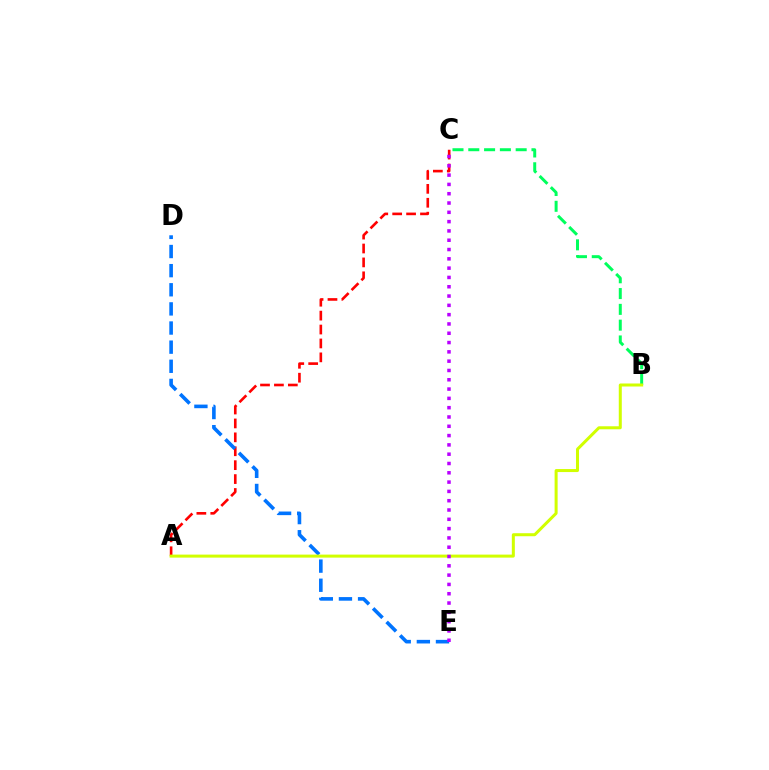{('B', 'C'): [{'color': '#00ff5c', 'line_style': 'dashed', 'thickness': 2.15}], ('A', 'C'): [{'color': '#ff0000', 'line_style': 'dashed', 'thickness': 1.89}], ('D', 'E'): [{'color': '#0074ff', 'line_style': 'dashed', 'thickness': 2.6}], ('A', 'B'): [{'color': '#d1ff00', 'line_style': 'solid', 'thickness': 2.17}], ('C', 'E'): [{'color': '#b900ff', 'line_style': 'dotted', 'thickness': 2.53}]}